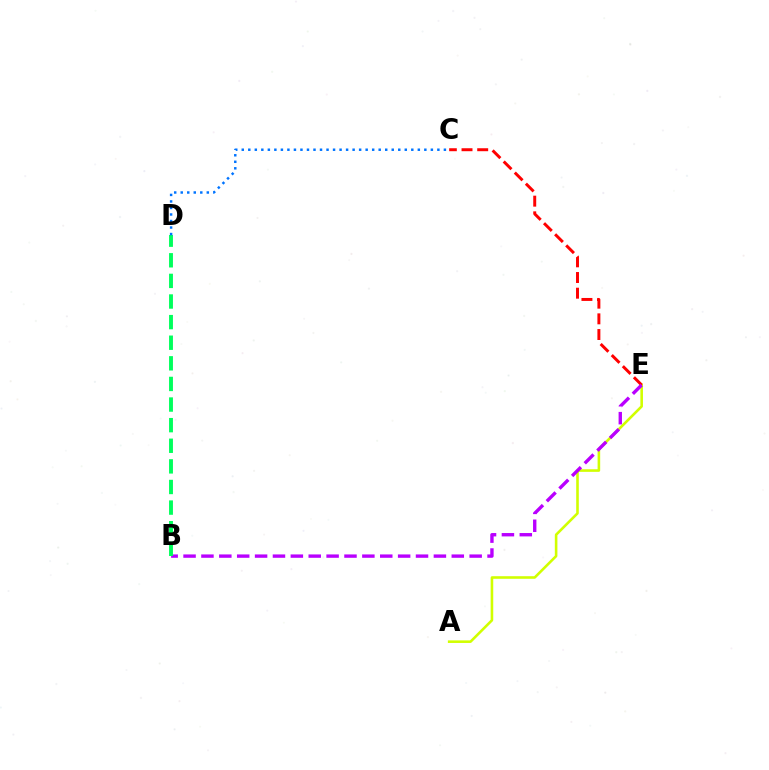{('A', 'E'): [{'color': '#d1ff00', 'line_style': 'solid', 'thickness': 1.87}], ('C', 'E'): [{'color': '#ff0000', 'line_style': 'dashed', 'thickness': 2.13}], ('B', 'E'): [{'color': '#b900ff', 'line_style': 'dashed', 'thickness': 2.43}], ('B', 'D'): [{'color': '#00ff5c', 'line_style': 'dashed', 'thickness': 2.8}], ('C', 'D'): [{'color': '#0074ff', 'line_style': 'dotted', 'thickness': 1.77}]}